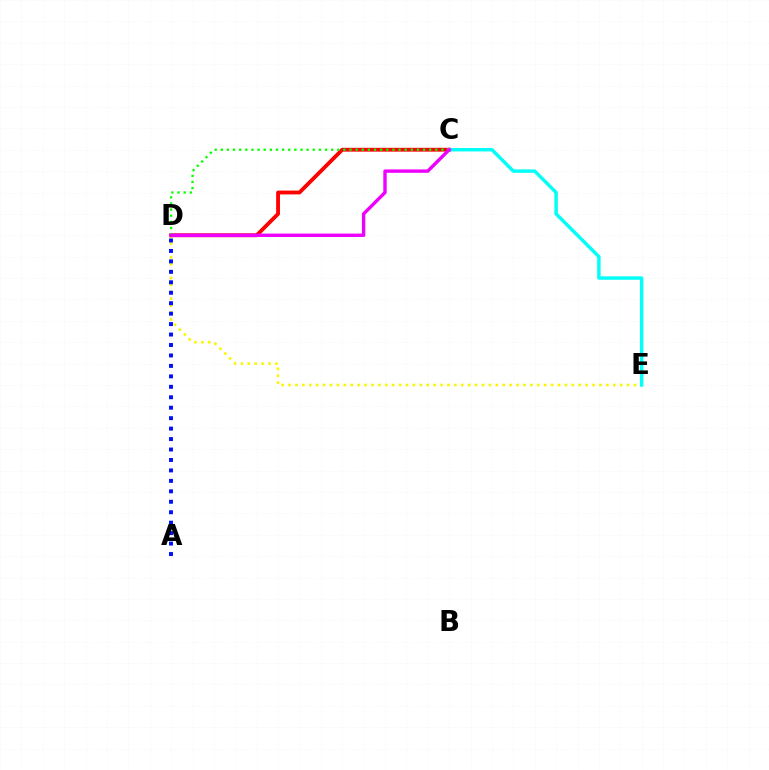{('D', 'E'): [{'color': '#fcf500', 'line_style': 'dotted', 'thickness': 1.88}], ('A', 'D'): [{'color': '#0010ff', 'line_style': 'dotted', 'thickness': 2.84}], ('C', 'D'): [{'color': '#ff0000', 'line_style': 'solid', 'thickness': 2.76}, {'color': '#08ff00', 'line_style': 'dotted', 'thickness': 1.67}, {'color': '#ee00ff', 'line_style': 'solid', 'thickness': 2.43}], ('C', 'E'): [{'color': '#00fff6', 'line_style': 'solid', 'thickness': 2.47}]}